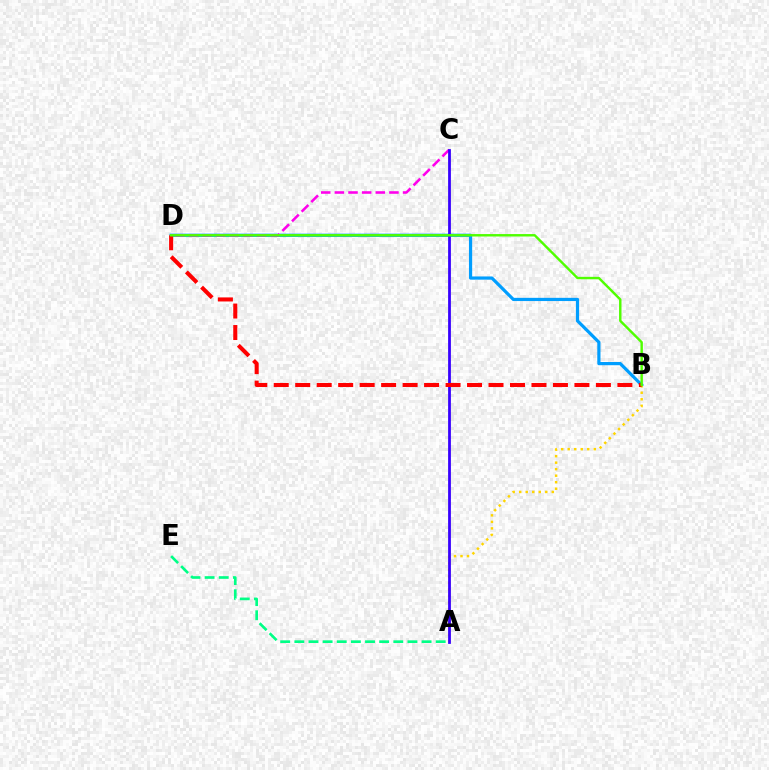{('B', 'D'): [{'color': '#009eff', 'line_style': 'solid', 'thickness': 2.31}, {'color': '#ff0000', 'line_style': 'dashed', 'thickness': 2.92}, {'color': '#4fff00', 'line_style': 'solid', 'thickness': 1.74}], ('A', 'B'): [{'color': '#ffd500', 'line_style': 'dotted', 'thickness': 1.77}], ('A', 'E'): [{'color': '#00ff86', 'line_style': 'dashed', 'thickness': 1.92}], ('C', 'D'): [{'color': '#ff00ed', 'line_style': 'dashed', 'thickness': 1.85}], ('A', 'C'): [{'color': '#3700ff', 'line_style': 'solid', 'thickness': 2.0}]}